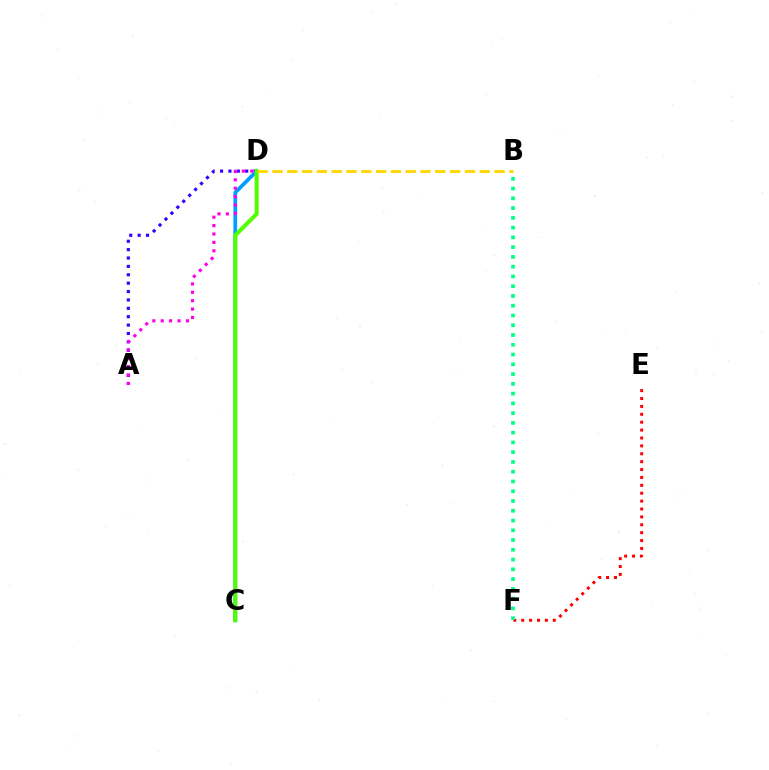{('A', 'D'): [{'color': '#3700ff', 'line_style': 'dotted', 'thickness': 2.28}, {'color': '#ff00ed', 'line_style': 'dotted', 'thickness': 2.28}], ('C', 'D'): [{'color': '#009eff', 'line_style': 'solid', 'thickness': 2.69}, {'color': '#4fff00', 'line_style': 'solid', 'thickness': 2.88}], ('E', 'F'): [{'color': '#ff0000', 'line_style': 'dotted', 'thickness': 2.14}], ('B', 'F'): [{'color': '#00ff86', 'line_style': 'dotted', 'thickness': 2.65}], ('B', 'D'): [{'color': '#ffd500', 'line_style': 'dashed', 'thickness': 2.01}]}